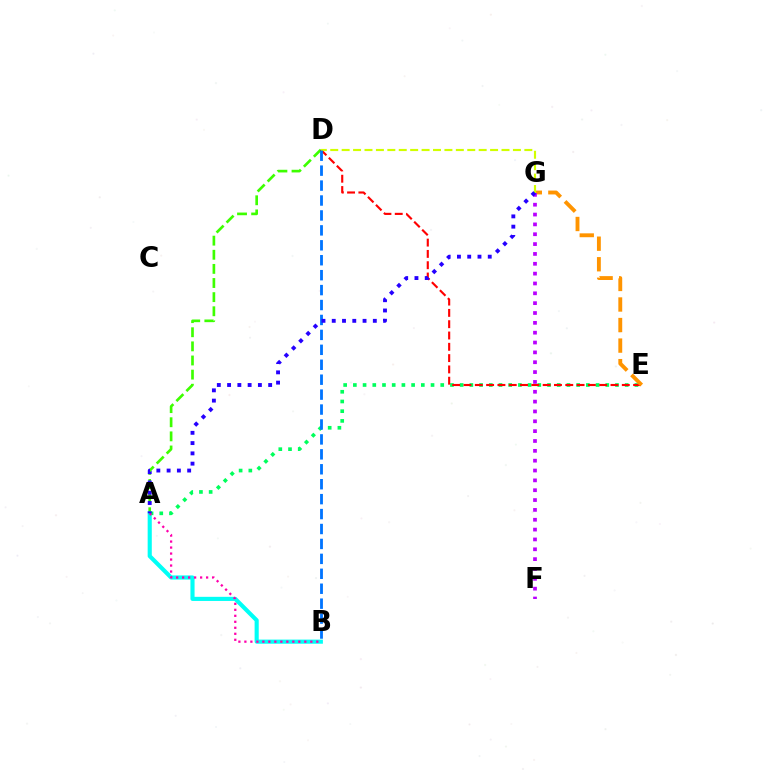{('A', 'D'): [{'color': '#3dff00', 'line_style': 'dashed', 'thickness': 1.92}], ('A', 'B'): [{'color': '#00fff6', 'line_style': 'solid', 'thickness': 2.97}, {'color': '#ff00ac', 'line_style': 'dotted', 'thickness': 1.63}], ('A', 'E'): [{'color': '#00ff5c', 'line_style': 'dotted', 'thickness': 2.64}], ('D', 'E'): [{'color': '#ff0000', 'line_style': 'dashed', 'thickness': 1.54}], ('E', 'G'): [{'color': '#ff9400', 'line_style': 'dashed', 'thickness': 2.79}], ('D', 'G'): [{'color': '#d1ff00', 'line_style': 'dashed', 'thickness': 1.55}], ('B', 'D'): [{'color': '#0074ff', 'line_style': 'dashed', 'thickness': 2.03}], ('F', 'G'): [{'color': '#b900ff', 'line_style': 'dotted', 'thickness': 2.67}], ('A', 'G'): [{'color': '#2500ff', 'line_style': 'dotted', 'thickness': 2.79}]}